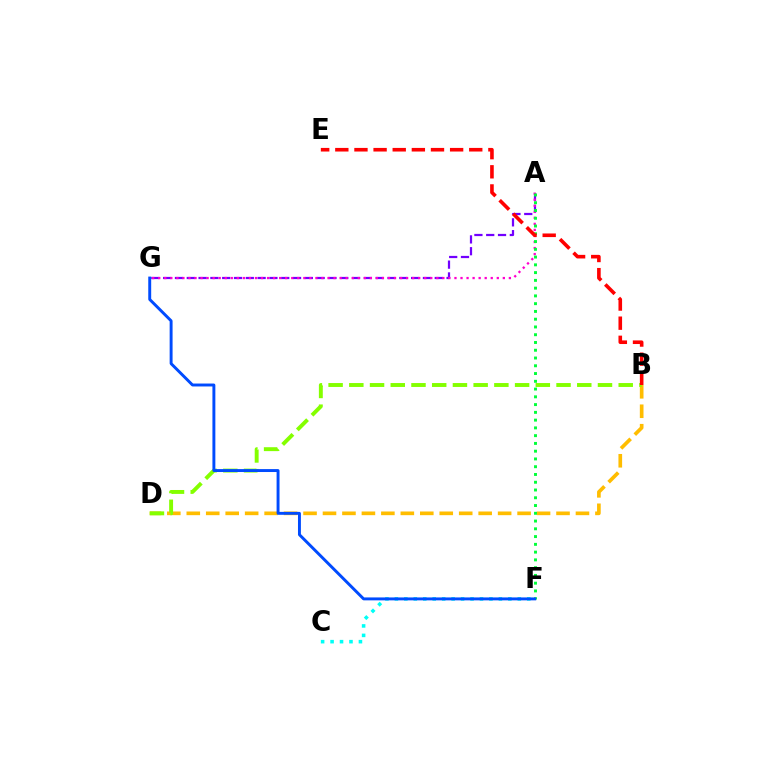{('B', 'D'): [{'color': '#ffbd00', 'line_style': 'dashed', 'thickness': 2.64}, {'color': '#84ff00', 'line_style': 'dashed', 'thickness': 2.82}], ('A', 'G'): [{'color': '#7200ff', 'line_style': 'dashed', 'thickness': 1.6}, {'color': '#ff00cf', 'line_style': 'dotted', 'thickness': 1.64}], ('A', 'F'): [{'color': '#00ff39', 'line_style': 'dotted', 'thickness': 2.11}], ('C', 'F'): [{'color': '#00fff6', 'line_style': 'dotted', 'thickness': 2.57}], ('F', 'G'): [{'color': '#004bff', 'line_style': 'solid', 'thickness': 2.11}], ('B', 'E'): [{'color': '#ff0000', 'line_style': 'dashed', 'thickness': 2.6}]}